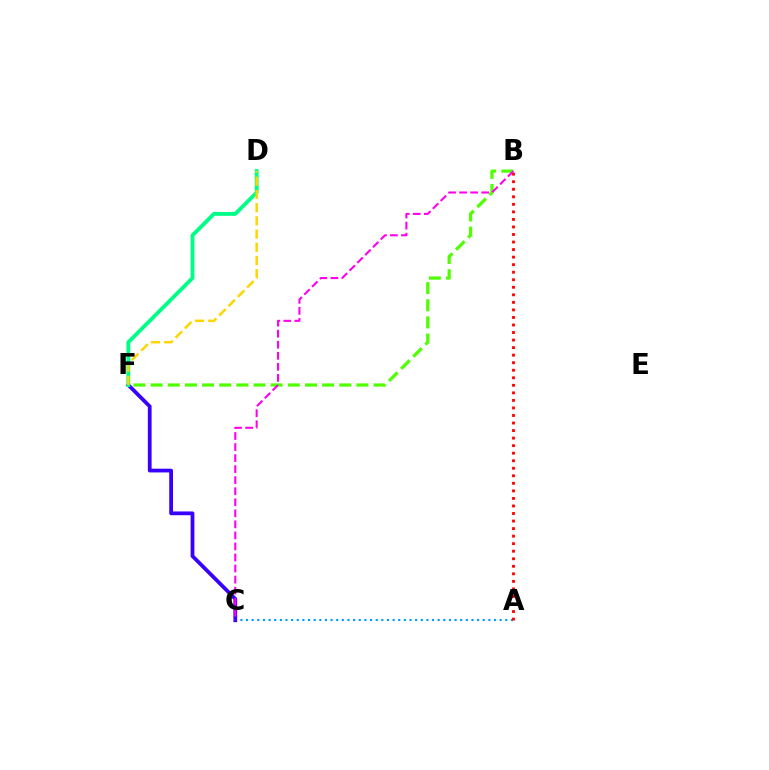{('A', 'C'): [{'color': '#009eff', 'line_style': 'dotted', 'thickness': 1.53}], ('C', 'F'): [{'color': '#3700ff', 'line_style': 'solid', 'thickness': 2.71}], ('B', 'F'): [{'color': '#4fff00', 'line_style': 'dashed', 'thickness': 2.33}], ('D', 'F'): [{'color': '#00ff86', 'line_style': 'solid', 'thickness': 2.79}, {'color': '#ffd500', 'line_style': 'dashed', 'thickness': 1.79}], ('A', 'B'): [{'color': '#ff0000', 'line_style': 'dotted', 'thickness': 2.05}], ('B', 'C'): [{'color': '#ff00ed', 'line_style': 'dashed', 'thickness': 1.5}]}